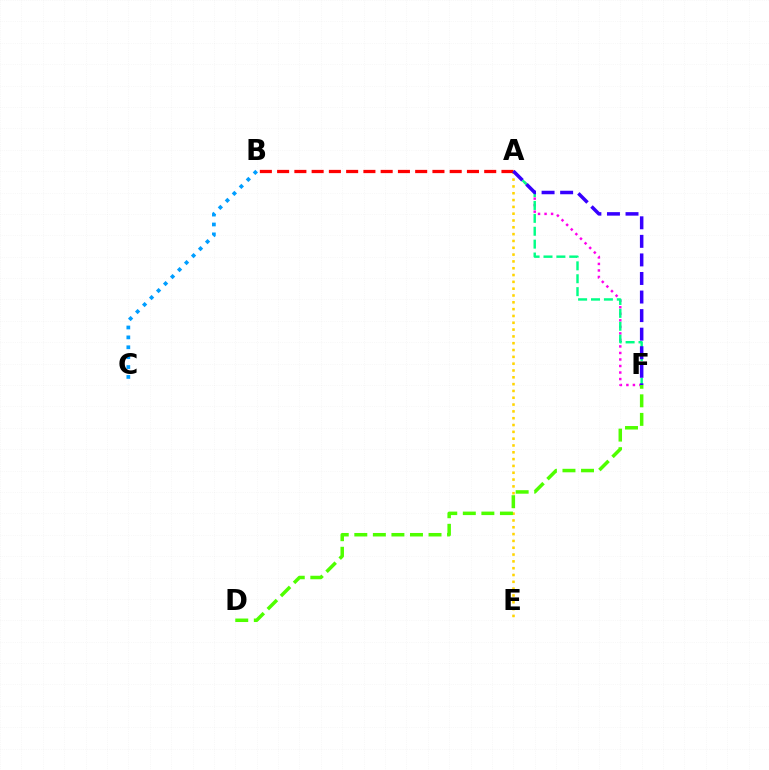{('A', 'E'): [{'color': '#ffd500', 'line_style': 'dotted', 'thickness': 1.85}], ('A', 'F'): [{'color': '#ff00ed', 'line_style': 'dotted', 'thickness': 1.77}, {'color': '#00ff86', 'line_style': 'dashed', 'thickness': 1.75}, {'color': '#3700ff', 'line_style': 'dashed', 'thickness': 2.52}], ('D', 'F'): [{'color': '#4fff00', 'line_style': 'dashed', 'thickness': 2.52}], ('A', 'B'): [{'color': '#ff0000', 'line_style': 'dashed', 'thickness': 2.34}], ('B', 'C'): [{'color': '#009eff', 'line_style': 'dotted', 'thickness': 2.69}]}